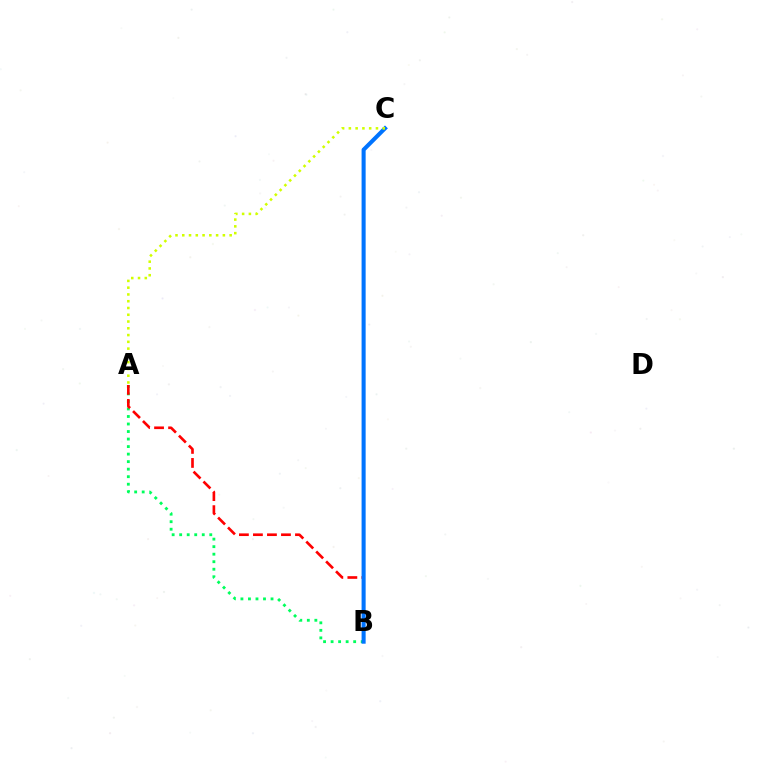{('A', 'B'): [{'color': '#00ff5c', 'line_style': 'dotted', 'thickness': 2.04}, {'color': '#ff0000', 'line_style': 'dashed', 'thickness': 1.9}], ('B', 'C'): [{'color': '#b900ff', 'line_style': 'dotted', 'thickness': 1.97}, {'color': '#0074ff', 'line_style': 'solid', 'thickness': 2.92}], ('A', 'C'): [{'color': '#d1ff00', 'line_style': 'dotted', 'thickness': 1.84}]}